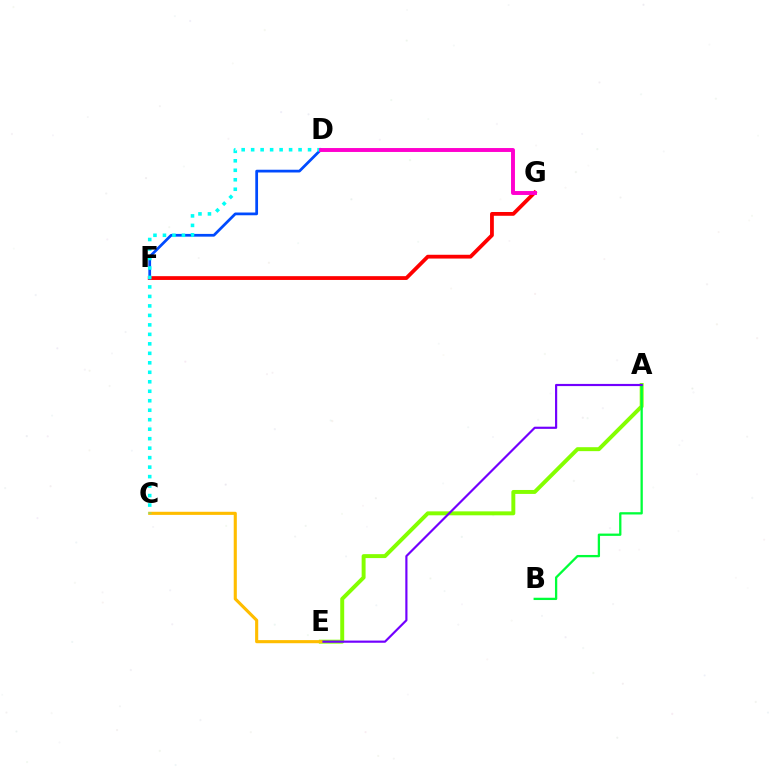{('A', 'E'): [{'color': '#84ff00', 'line_style': 'solid', 'thickness': 2.84}, {'color': '#7200ff', 'line_style': 'solid', 'thickness': 1.56}], ('A', 'B'): [{'color': '#00ff39', 'line_style': 'solid', 'thickness': 1.65}], ('F', 'G'): [{'color': '#ff0000', 'line_style': 'solid', 'thickness': 2.73}], ('D', 'F'): [{'color': '#004bff', 'line_style': 'solid', 'thickness': 1.98}], ('C', 'E'): [{'color': '#ffbd00', 'line_style': 'solid', 'thickness': 2.24}], ('C', 'D'): [{'color': '#00fff6', 'line_style': 'dotted', 'thickness': 2.58}], ('D', 'G'): [{'color': '#ff00cf', 'line_style': 'solid', 'thickness': 2.83}]}